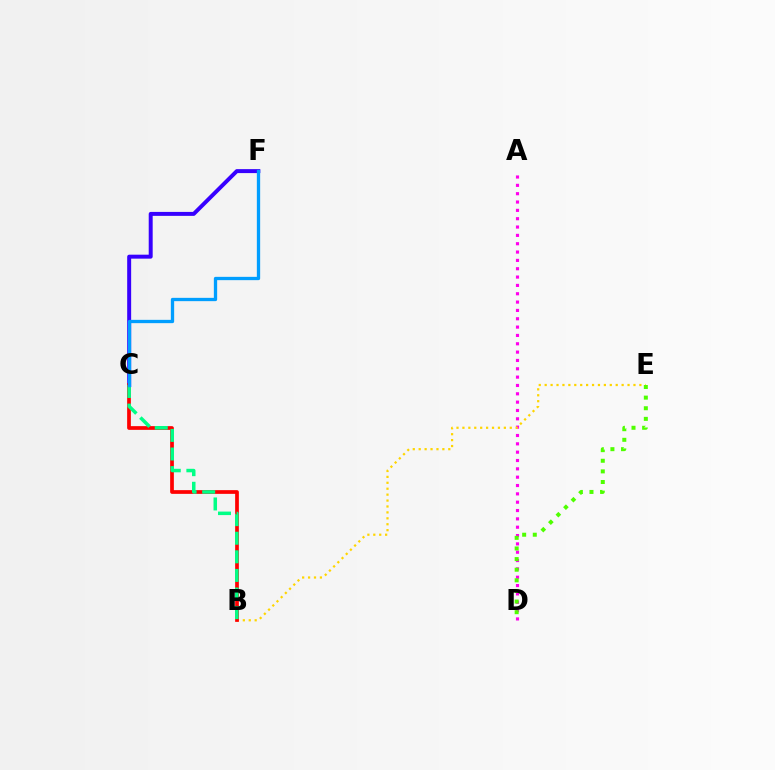{('A', 'D'): [{'color': '#ff00ed', 'line_style': 'dotted', 'thickness': 2.27}], ('C', 'F'): [{'color': '#3700ff', 'line_style': 'solid', 'thickness': 2.85}, {'color': '#009eff', 'line_style': 'solid', 'thickness': 2.38}], ('B', 'E'): [{'color': '#ffd500', 'line_style': 'dotted', 'thickness': 1.61}], ('B', 'C'): [{'color': '#ff0000', 'line_style': 'solid', 'thickness': 2.68}, {'color': '#00ff86', 'line_style': 'dashed', 'thickness': 2.53}], ('D', 'E'): [{'color': '#4fff00', 'line_style': 'dotted', 'thickness': 2.89}]}